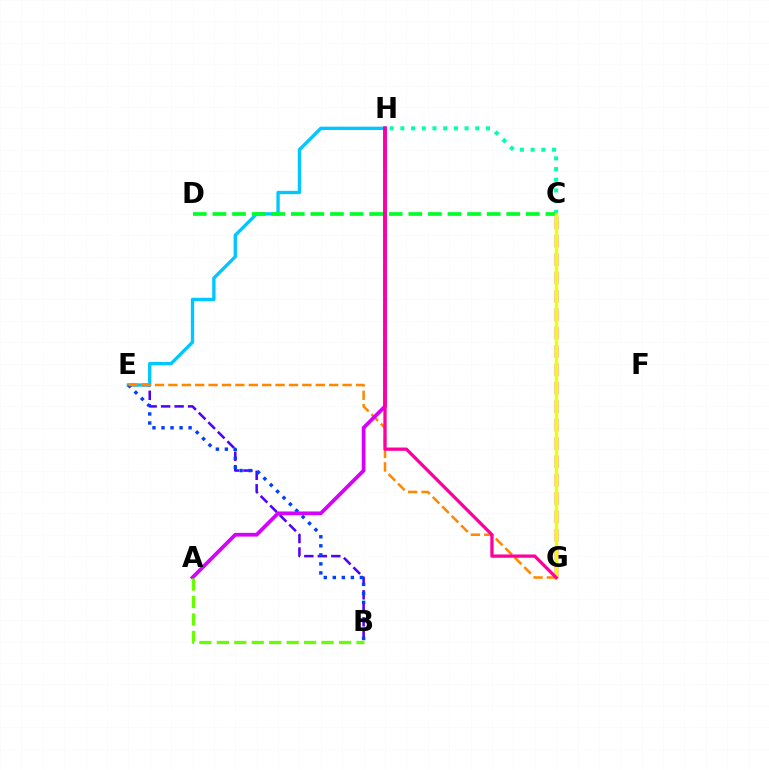{('B', 'E'): [{'color': '#4f00ff', 'line_style': 'dashed', 'thickness': 1.83}, {'color': '#003fff', 'line_style': 'dotted', 'thickness': 2.45}], ('C', 'H'): [{'color': '#00ffaf', 'line_style': 'dotted', 'thickness': 2.91}], ('E', 'H'): [{'color': '#00c7ff', 'line_style': 'solid', 'thickness': 2.41}], ('C', 'G'): [{'color': '#ff0000', 'line_style': 'dashed', 'thickness': 2.5}, {'color': '#eeff00', 'line_style': 'solid', 'thickness': 2.43}], ('E', 'G'): [{'color': '#ff8800', 'line_style': 'dashed', 'thickness': 1.82}], ('A', 'H'): [{'color': '#d600ff', 'line_style': 'solid', 'thickness': 2.7}], ('C', 'D'): [{'color': '#00ff27', 'line_style': 'dashed', 'thickness': 2.66}], ('A', 'B'): [{'color': '#66ff00', 'line_style': 'dashed', 'thickness': 2.37}], ('G', 'H'): [{'color': '#ff00a0', 'line_style': 'solid', 'thickness': 2.37}]}